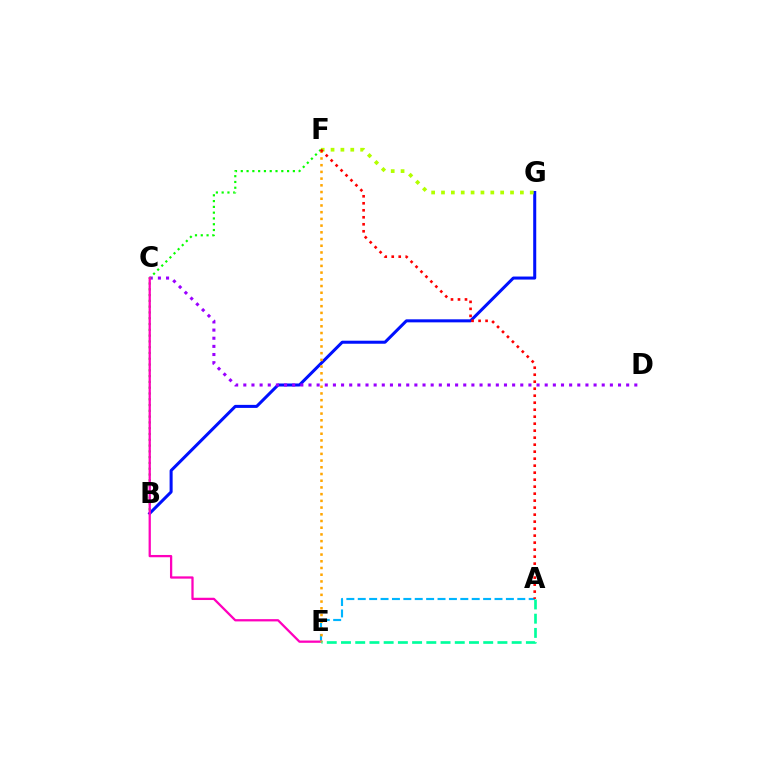{('B', 'G'): [{'color': '#0010ff', 'line_style': 'solid', 'thickness': 2.18}], ('F', 'G'): [{'color': '#b3ff00', 'line_style': 'dotted', 'thickness': 2.68}], ('A', 'E'): [{'color': '#00b5ff', 'line_style': 'dashed', 'thickness': 1.55}, {'color': '#00ff9d', 'line_style': 'dashed', 'thickness': 1.93}], ('C', 'D'): [{'color': '#9b00ff', 'line_style': 'dotted', 'thickness': 2.21}], ('B', 'F'): [{'color': '#08ff00', 'line_style': 'dotted', 'thickness': 1.57}], ('C', 'E'): [{'color': '#ff00bd', 'line_style': 'solid', 'thickness': 1.64}], ('E', 'F'): [{'color': '#ffa500', 'line_style': 'dotted', 'thickness': 1.82}], ('A', 'F'): [{'color': '#ff0000', 'line_style': 'dotted', 'thickness': 1.9}]}